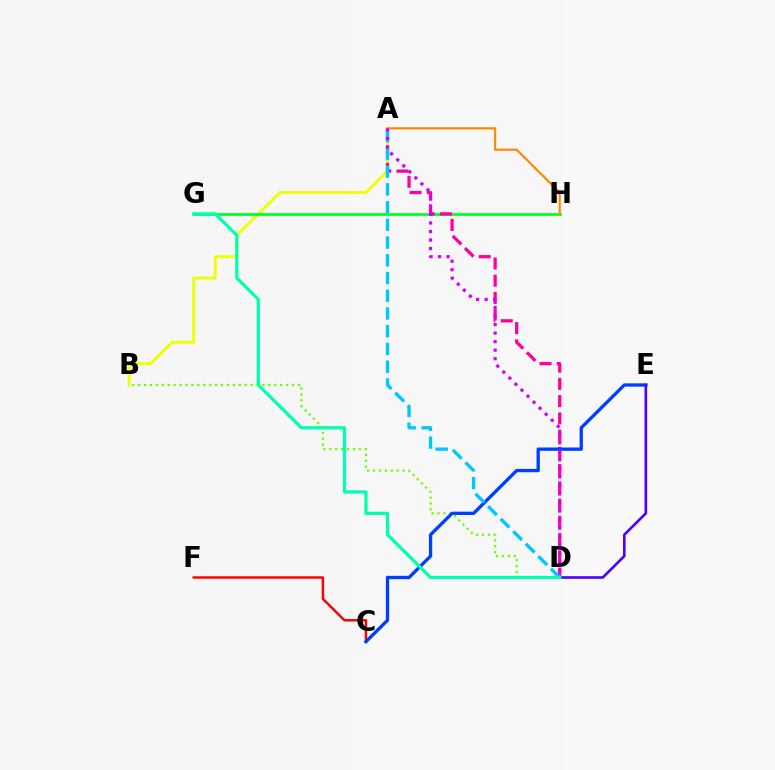{('C', 'F'): [{'color': '#ff0000', 'line_style': 'solid', 'thickness': 1.78}], ('A', 'B'): [{'color': '#eeff00', 'line_style': 'solid', 'thickness': 2.07}], ('B', 'D'): [{'color': '#66ff00', 'line_style': 'dotted', 'thickness': 1.61}], ('G', 'H'): [{'color': '#00ff27', 'line_style': 'solid', 'thickness': 1.98}], ('A', 'D'): [{'color': '#ff00a0', 'line_style': 'dashed', 'thickness': 2.34}, {'color': '#00c7ff', 'line_style': 'dashed', 'thickness': 2.41}, {'color': '#d600ff', 'line_style': 'dotted', 'thickness': 2.32}], ('C', 'E'): [{'color': '#003fff', 'line_style': 'solid', 'thickness': 2.39}], ('A', 'H'): [{'color': '#ff8800', 'line_style': 'solid', 'thickness': 1.56}], ('D', 'E'): [{'color': '#4f00ff', 'line_style': 'solid', 'thickness': 1.9}], ('D', 'G'): [{'color': '#00ffaf', 'line_style': 'solid', 'thickness': 2.32}]}